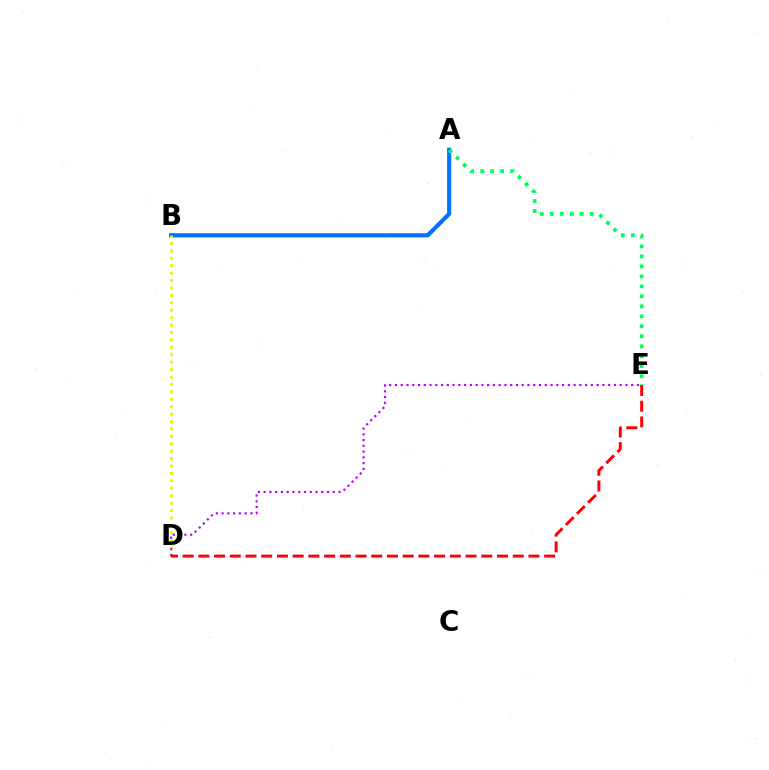{('A', 'B'): [{'color': '#0074ff', 'line_style': 'solid', 'thickness': 2.99}], ('B', 'D'): [{'color': '#d1ff00', 'line_style': 'dotted', 'thickness': 2.02}], ('A', 'E'): [{'color': '#00ff5c', 'line_style': 'dotted', 'thickness': 2.71}], ('D', 'E'): [{'color': '#b900ff', 'line_style': 'dotted', 'thickness': 1.57}, {'color': '#ff0000', 'line_style': 'dashed', 'thickness': 2.14}]}